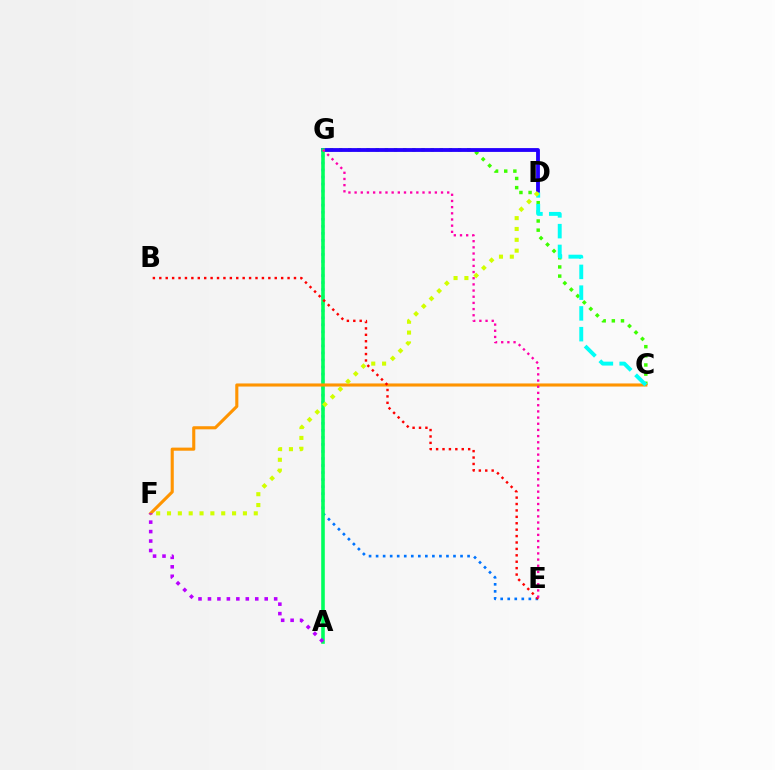{('C', 'G'): [{'color': '#3dff00', 'line_style': 'dotted', 'thickness': 2.49}], ('D', 'G'): [{'color': '#2500ff', 'line_style': 'solid', 'thickness': 2.76}], ('E', 'G'): [{'color': '#0074ff', 'line_style': 'dotted', 'thickness': 1.91}, {'color': '#ff00ac', 'line_style': 'dotted', 'thickness': 1.68}], ('A', 'G'): [{'color': '#00ff5c', 'line_style': 'solid', 'thickness': 2.59}], ('C', 'F'): [{'color': '#ff9400', 'line_style': 'solid', 'thickness': 2.23}], ('A', 'F'): [{'color': '#b900ff', 'line_style': 'dotted', 'thickness': 2.57}], ('C', 'D'): [{'color': '#00fff6', 'line_style': 'dashed', 'thickness': 2.82}], ('B', 'E'): [{'color': '#ff0000', 'line_style': 'dotted', 'thickness': 1.74}], ('D', 'F'): [{'color': '#d1ff00', 'line_style': 'dotted', 'thickness': 2.95}]}